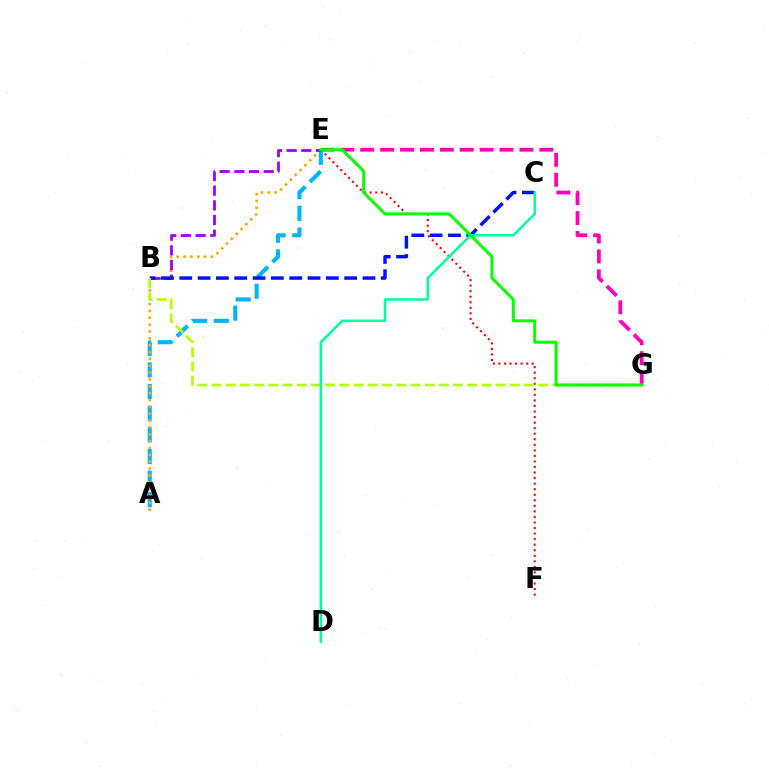{('E', 'G'): [{'color': '#ff00bd', 'line_style': 'dashed', 'thickness': 2.7}, {'color': '#08ff00', 'line_style': 'solid', 'thickness': 2.15}], ('E', 'F'): [{'color': '#ff0000', 'line_style': 'dotted', 'thickness': 1.51}], ('A', 'E'): [{'color': '#00b5ff', 'line_style': 'dashed', 'thickness': 2.94}, {'color': '#ffa500', 'line_style': 'dotted', 'thickness': 1.86}], ('B', 'E'): [{'color': '#9b00ff', 'line_style': 'dashed', 'thickness': 1.99}], ('B', 'C'): [{'color': '#0010ff', 'line_style': 'dashed', 'thickness': 2.49}], ('B', 'G'): [{'color': '#b3ff00', 'line_style': 'dashed', 'thickness': 1.93}], ('C', 'D'): [{'color': '#00ff9d', 'line_style': 'solid', 'thickness': 1.8}]}